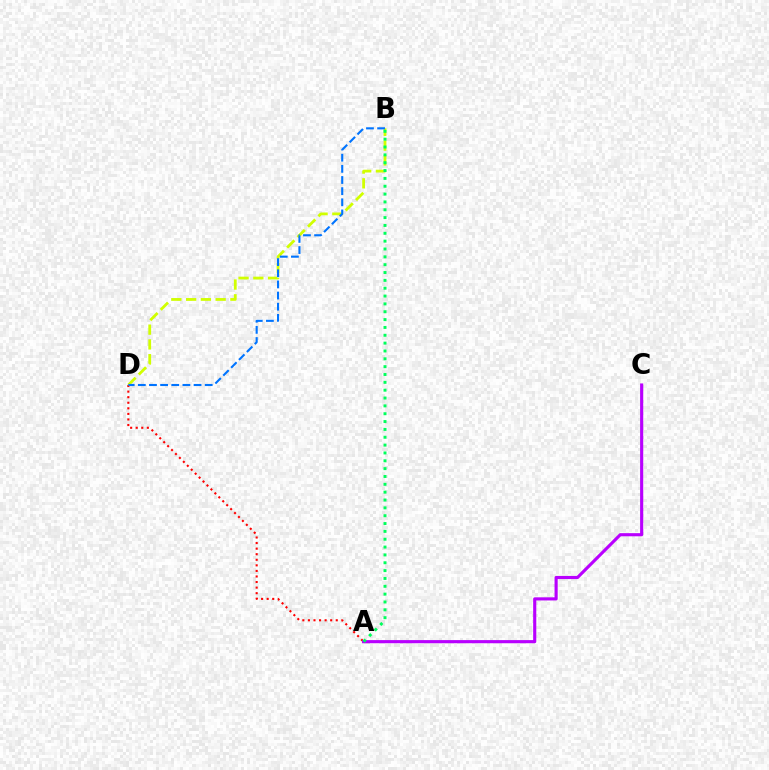{('A', 'D'): [{'color': '#ff0000', 'line_style': 'dotted', 'thickness': 1.51}], ('A', 'C'): [{'color': '#b900ff', 'line_style': 'solid', 'thickness': 2.25}], ('B', 'D'): [{'color': '#d1ff00', 'line_style': 'dashed', 'thickness': 2.01}, {'color': '#0074ff', 'line_style': 'dashed', 'thickness': 1.51}], ('A', 'B'): [{'color': '#00ff5c', 'line_style': 'dotted', 'thickness': 2.13}]}